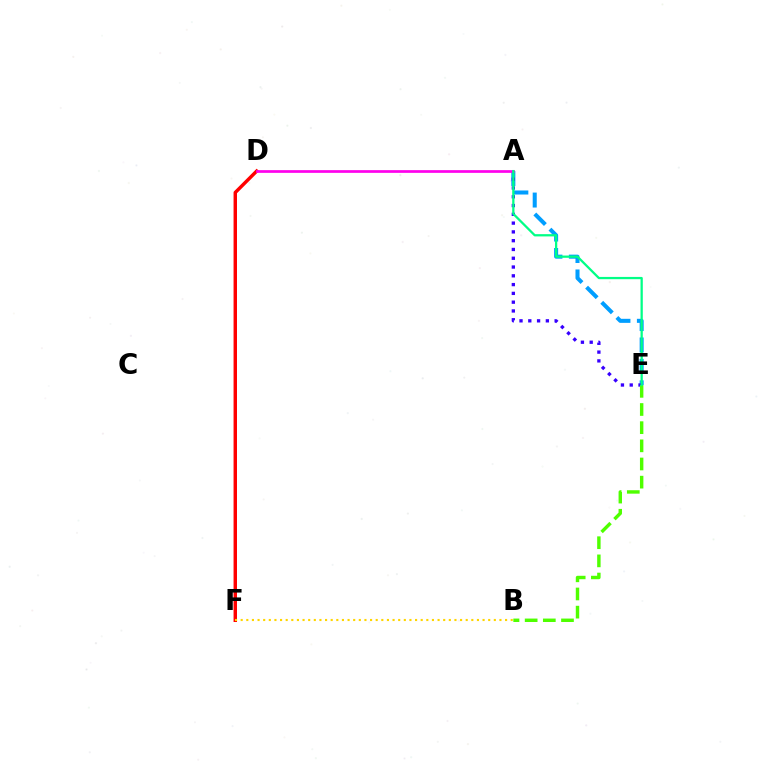{('D', 'F'): [{'color': '#ff0000', 'line_style': 'solid', 'thickness': 2.47}], ('A', 'E'): [{'color': '#009eff', 'line_style': 'dashed', 'thickness': 2.91}, {'color': '#3700ff', 'line_style': 'dotted', 'thickness': 2.39}, {'color': '#00ff86', 'line_style': 'solid', 'thickness': 1.63}], ('B', 'F'): [{'color': '#ffd500', 'line_style': 'dotted', 'thickness': 1.53}], ('A', 'D'): [{'color': '#ff00ed', 'line_style': 'solid', 'thickness': 1.95}], ('B', 'E'): [{'color': '#4fff00', 'line_style': 'dashed', 'thickness': 2.47}]}